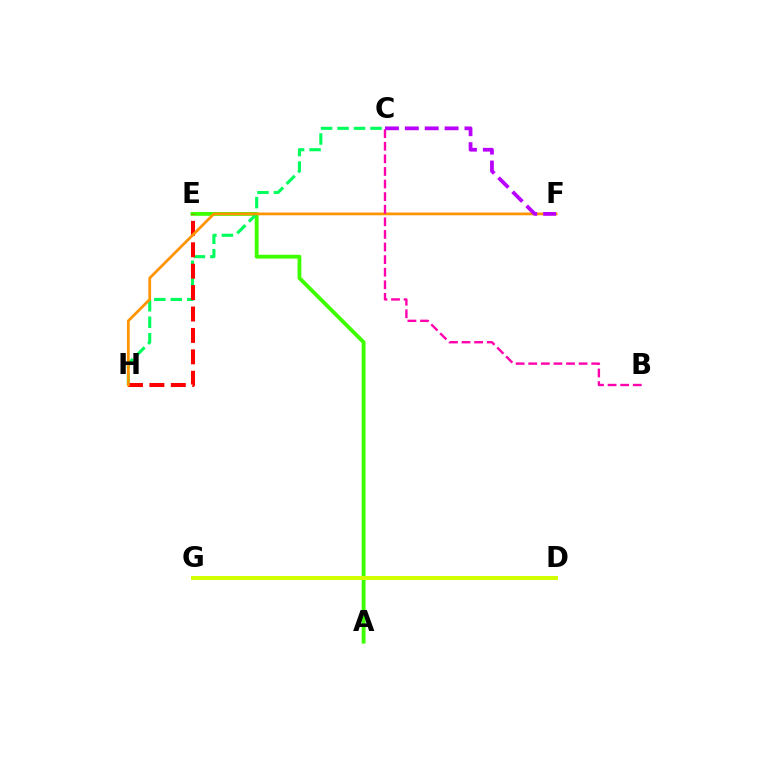{('A', 'E'): [{'color': '#3dff00', 'line_style': 'solid', 'thickness': 2.76}], ('D', 'G'): [{'color': '#0074ff', 'line_style': 'solid', 'thickness': 1.99}, {'color': '#2500ff', 'line_style': 'dotted', 'thickness': 2.59}, {'color': '#00fff6', 'line_style': 'dashed', 'thickness': 1.81}, {'color': '#d1ff00', 'line_style': 'solid', 'thickness': 2.88}], ('C', 'H'): [{'color': '#00ff5c', 'line_style': 'dashed', 'thickness': 2.24}], ('E', 'H'): [{'color': '#ff0000', 'line_style': 'dashed', 'thickness': 2.91}], ('F', 'H'): [{'color': '#ff9400', 'line_style': 'solid', 'thickness': 1.99}], ('B', 'C'): [{'color': '#ff00ac', 'line_style': 'dashed', 'thickness': 1.71}], ('C', 'F'): [{'color': '#b900ff', 'line_style': 'dashed', 'thickness': 2.7}]}